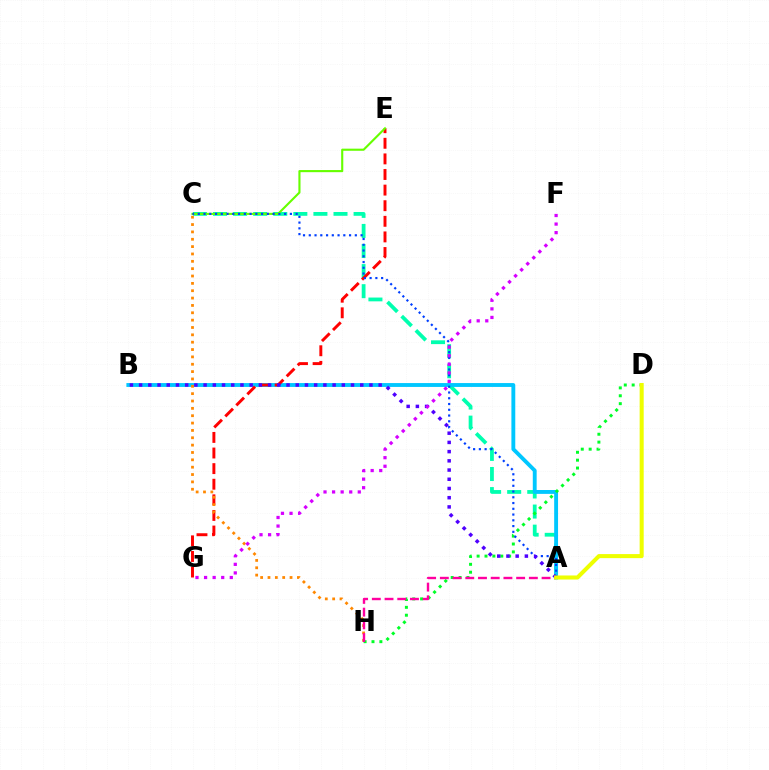{('A', 'C'): [{'color': '#00ffaf', 'line_style': 'dashed', 'thickness': 2.73}, {'color': '#003fff', 'line_style': 'dotted', 'thickness': 1.56}], ('A', 'B'): [{'color': '#00c7ff', 'line_style': 'solid', 'thickness': 2.79}, {'color': '#4f00ff', 'line_style': 'dotted', 'thickness': 2.5}], ('D', 'H'): [{'color': '#00ff27', 'line_style': 'dotted', 'thickness': 2.14}], ('E', 'G'): [{'color': '#ff0000', 'line_style': 'dashed', 'thickness': 2.12}], ('C', 'E'): [{'color': '#66ff00', 'line_style': 'solid', 'thickness': 1.53}], ('C', 'H'): [{'color': '#ff8800', 'line_style': 'dotted', 'thickness': 2.0}], ('A', 'H'): [{'color': '#ff00a0', 'line_style': 'dashed', 'thickness': 1.73}], ('A', 'D'): [{'color': '#eeff00', 'line_style': 'solid', 'thickness': 2.92}], ('F', 'G'): [{'color': '#d600ff', 'line_style': 'dotted', 'thickness': 2.33}]}